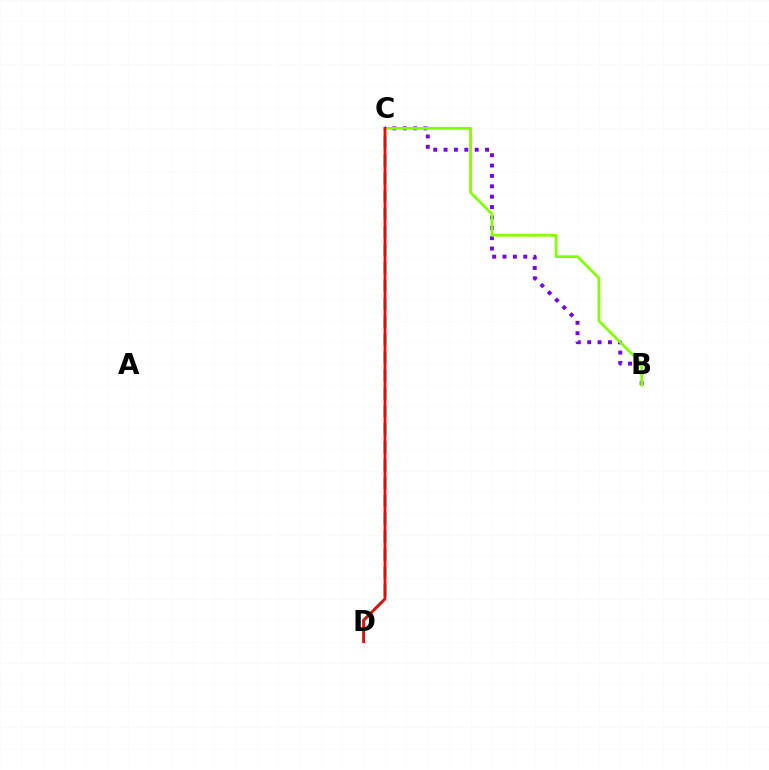{('C', 'D'): [{'color': '#00fff6', 'line_style': 'dashed', 'thickness': 2.43}, {'color': '#ff0000', 'line_style': 'solid', 'thickness': 2.01}], ('B', 'C'): [{'color': '#7200ff', 'line_style': 'dotted', 'thickness': 2.82}, {'color': '#84ff00', 'line_style': 'solid', 'thickness': 1.99}]}